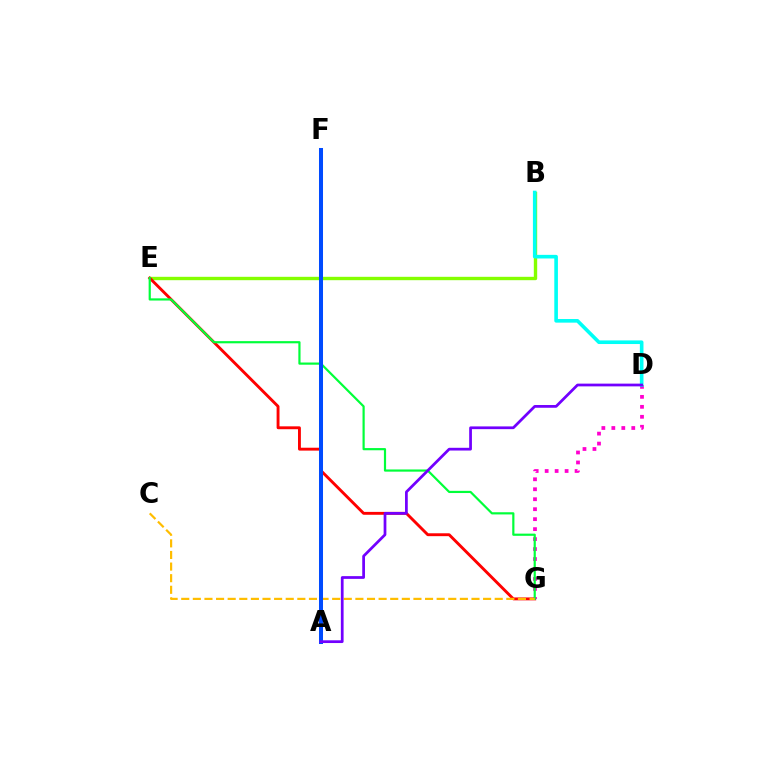{('B', 'E'): [{'color': '#84ff00', 'line_style': 'solid', 'thickness': 2.43}], ('E', 'G'): [{'color': '#ff0000', 'line_style': 'solid', 'thickness': 2.08}, {'color': '#00ff39', 'line_style': 'solid', 'thickness': 1.58}], ('D', 'G'): [{'color': '#ff00cf', 'line_style': 'dotted', 'thickness': 2.71}], ('B', 'D'): [{'color': '#00fff6', 'line_style': 'solid', 'thickness': 2.6}], ('C', 'G'): [{'color': '#ffbd00', 'line_style': 'dashed', 'thickness': 1.58}], ('A', 'F'): [{'color': '#004bff', 'line_style': 'solid', 'thickness': 2.89}], ('A', 'D'): [{'color': '#7200ff', 'line_style': 'solid', 'thickness': 1.98}]}